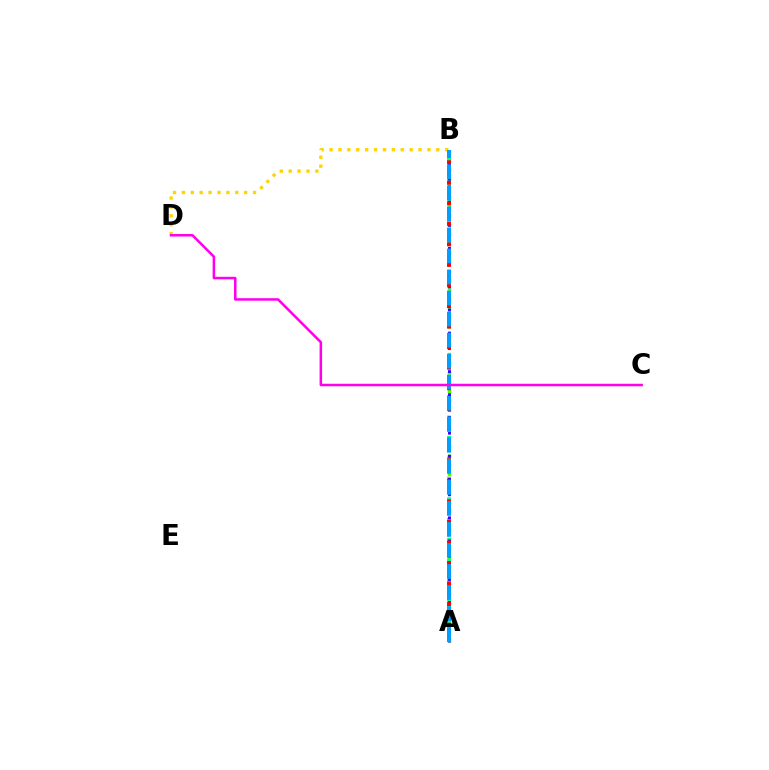{('A', 'B'): [{'color': '#4fff00', 'line_style': 'dotted', 'thickness': 2.51}, {'color': '#00ff86', 'line_style': 'dashed', 'thickness': 2.78}, {'color': '#3700ff', 'line_style': 'dotted', 'thickness': 2.09}, {'color': '#ff0000', 'line_style': 'dotted', 'thickness': 2.79}, {'color': '#009eff', 'line_style': 'dashed', 'thickness': 2.86}], ('B', 'D'): [{'color': '#ffd500', 'line_style': 'dotted', 'thickness': 2.42}], ('C', 'D'): [{'color': '#ff00ed', 'line_style': 'solid', 'thickness': 1.82}]}